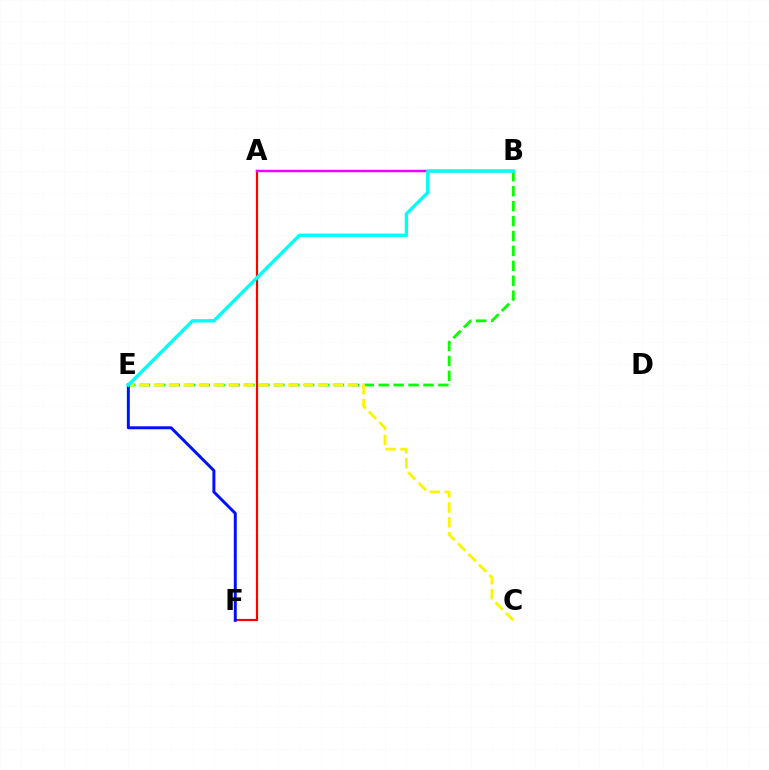{('B', 'E'): [{'color': '#08ff00', 'line_style': 'dashed', 'thickness': 2.03}, {'color': '#00fff6', 'line_style': 'solid', 'thickness': 2.42}], ('A', 'F'): [{'color': '#ff0000', 'line_style': 'solid', 'thickness': 1.58}], ('C', 'E'): [{'color': '#fcf500', 'line_style': 'dashed', 'thickness': 2.03}], ('A', 'B'): [{'color': '#ee00ff', 'line_style': 'solid', 'thickness': 1.77}], ('E', 'F'): [{'color': '#0010ff', 'line_style': 'solid', 'thickness': 2.13}]}